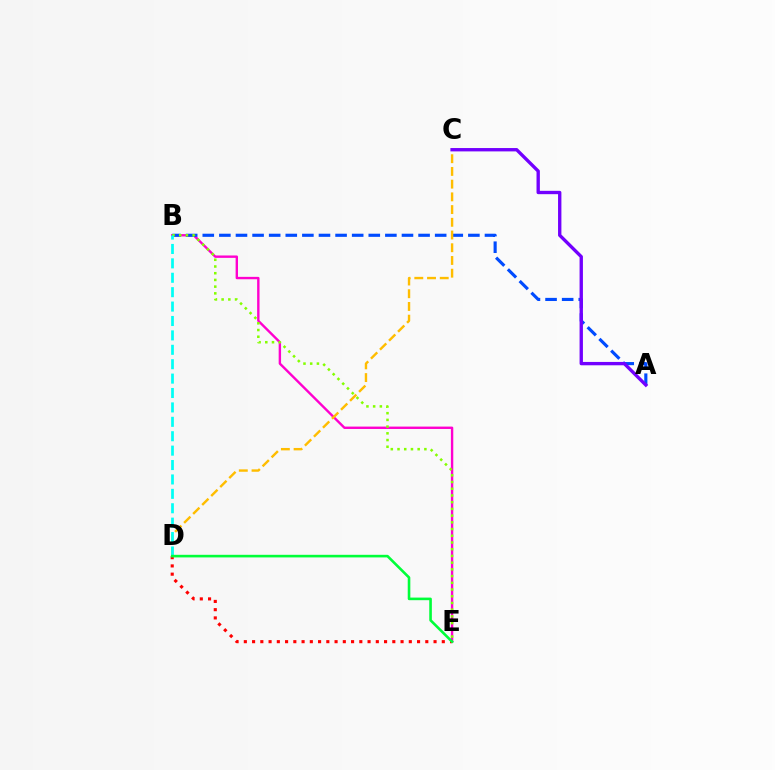{('B', 'E'): [{'color': '#ff00cf', 'line_style': 'solid', 'thickness': 1.72}, {'color': '#84ff00', 'line_style': 'dotted', 'thickness': 1.82}], ('A', 'B'): [{'color': '#004bff', 'line_style': 'dashed', 'thickness': 2.26}], ('C', 'D'): [{'color': '#ffbd00', 'line_style': 'dashed', 'thickness': 1.73}], ('D', 'E'): [{'color': '#ff0000', 'line_style': 'dotted', 'thickness': 2.24}, {'color': '#00ff39', 'line_style': 'solid', 'thickness': 1.87}], ('B', 'D'): [{'color': '#00fff6', 'line_style': 'dashed', 'thickness': 1.96}], ('A', 'C'): [{'color': '#7200ff', 'line_style': 'solid', 'thickness': 2.41}]}